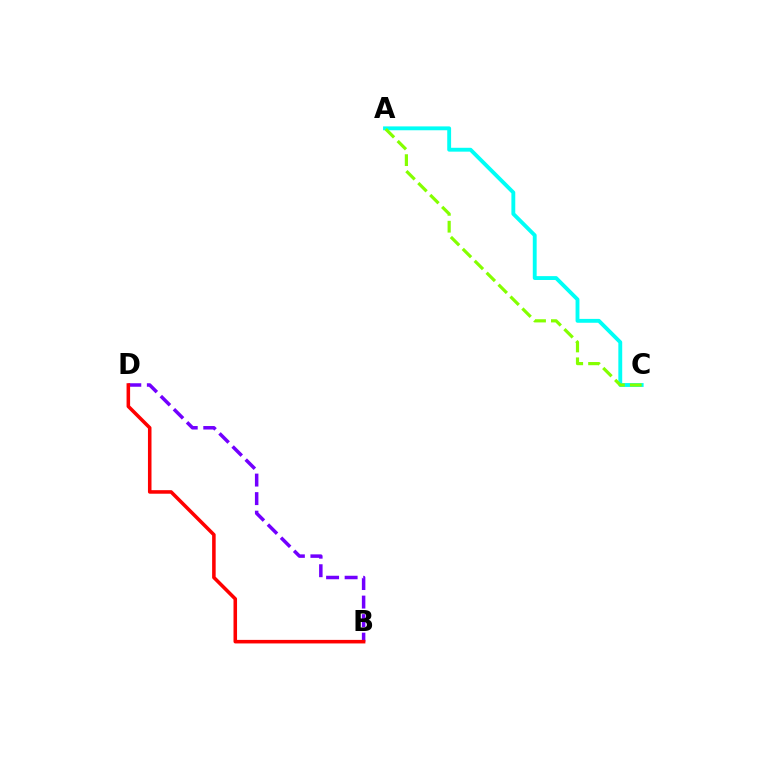{('B', 'D'): [{'color': '#7200ff', 'line_style': 'dashed', 'thickness': 2.52}, {'color': '#ff0000', 'line_style': 'solid', 'thickness': 2.55}], ('A', 'C'): [{'color': '#00fff6', 'line_style': 'solid', 'thickness': 2.78}, {'color': '#84ff00', 'line_style': 'dashed', 'thickness': 2.29}]}